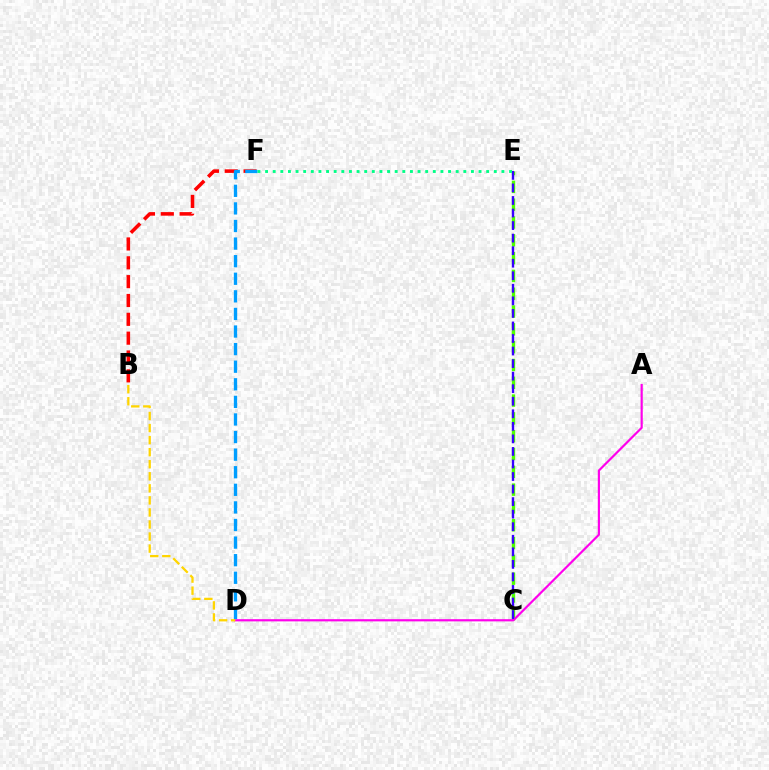{('C', 'E'): [{'color': '#4fff00', 'line_style': 'dashed', 'thickness': 2.42}, {'color': '#3700ff', 'line_style': 'dashed', 'thickness': 1.7}], ('A', 'D'): [{'color': '#ff00ed', 'line_style': 'solid', 'thickness': 1.57}], ('B', 'F'): [{'color': '#ff0000', 'line_style': 'dashed', 'thickness': 2.56}], ('B', 'D'): [{'color': '#ffd500', 'line_style': 'dashed', 'thickness': 1.64}], ('D', 'F'): [{'color': '#009eff', 'line_style': 'dashed', 'thickness': 2.39}], ('E', 'F'): [{'color': '#00ff86', 'line_style': 'dotted', 'thickness': 2.07}]}